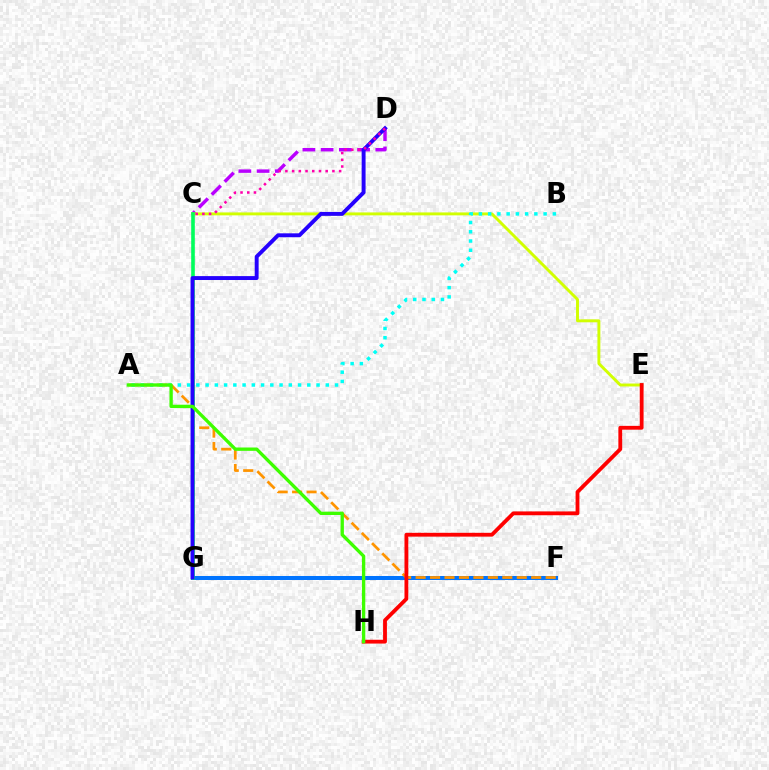{('C', 'D'): [{'color': '#b900ff', 'line_style': 'dashed', 'thickness': 2.48}, {'color': '#ff00ac', 'line_style': 'dotted', 'thickness': 1.82}], ('F', 'G'): [{'color': '#0074ff', 'line_style': 'solid', 'thickness': 2.88}], ('A', 'F'): [{'color': '#ff9400', 'line_style': 'dashed', 'thickness': 1.96}], ('C', 'E'): [{'color': '#d1ff00', 'line_style': 'solid', 'thickness': 2.11}], ('C', 'G'): [{'color': '#00ff5c', 'line_style': 'solid', 'thickness': 2.6}], ('E', 'H'): [{'color': '#ff0000', 'line_style': 'solid', 'thickness': 2.75}], ('A', 'B'): [{'color': '#00fff6', 'line_style': 'dotted', 'thickness': 2.51}], ('D', 'G'): [{'color': '#2500ff', 'line_style': 'solid', 'thickness': 2.81}], ('A', 'H'): [{'color': '#3dff00', 'line_style': 'solid', 'thickness': 2.4}]}